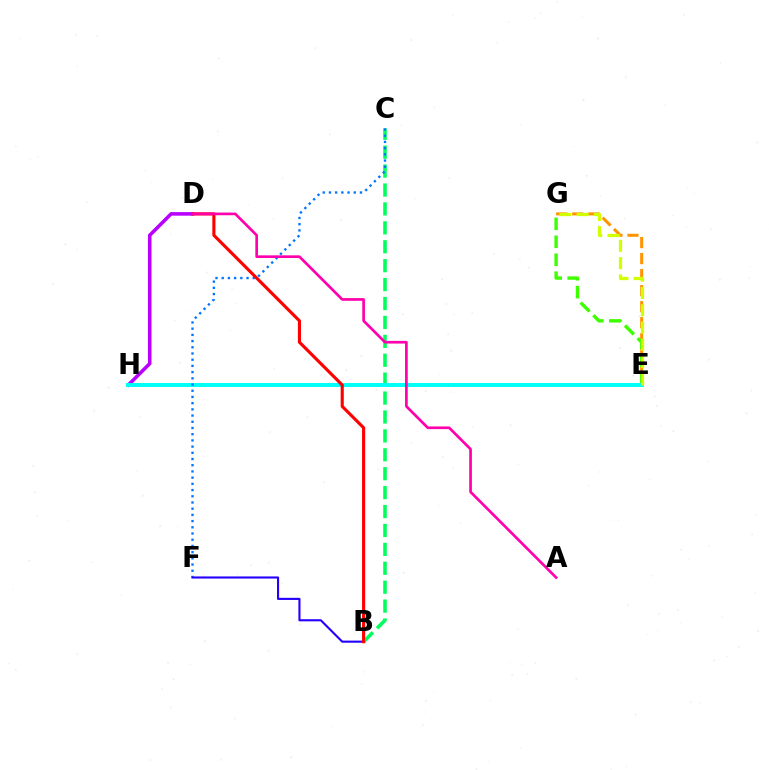{('E', 'G'): [{'color': '#ff9400', 'line_style': 'dashed', 'thickness': 2.18}, {'color': '#3dff00', 'line_style': 'dashed', 'thickness': 2.44}, {'color': '#d1ff00', 'line_style': 'dashed', 'thickness': 2.35}], ('D', 'H'): [{'color': '#b900ff', 'line_style': 'solid', 'thickness': 2.57}], ('B', 'C'): [{'color': '#00ff5c', 'line_style': 'dashed', 'thickness': 2.57}], ('E', 'H'): [{'color': '#00fff6', 'line_style': 'solid', 'thickness': 2.85}], ('C', 'F'): [{'color': '#0074ff', 'line_style': 'dotted', 'thickness': 1.69}], ('B', 'F'): [{'color': '#2500ff', 'line_style': 'solid', 'thickness': 1.53}], ('B', 'D'): [{'color': '#ff0000', 'line_style': 'solid', 'thickness': 2.24}], ('A', 'D'): [{'color': '#ff00ac', 'line_style': 'solid', 'thickness': 1.93}]}